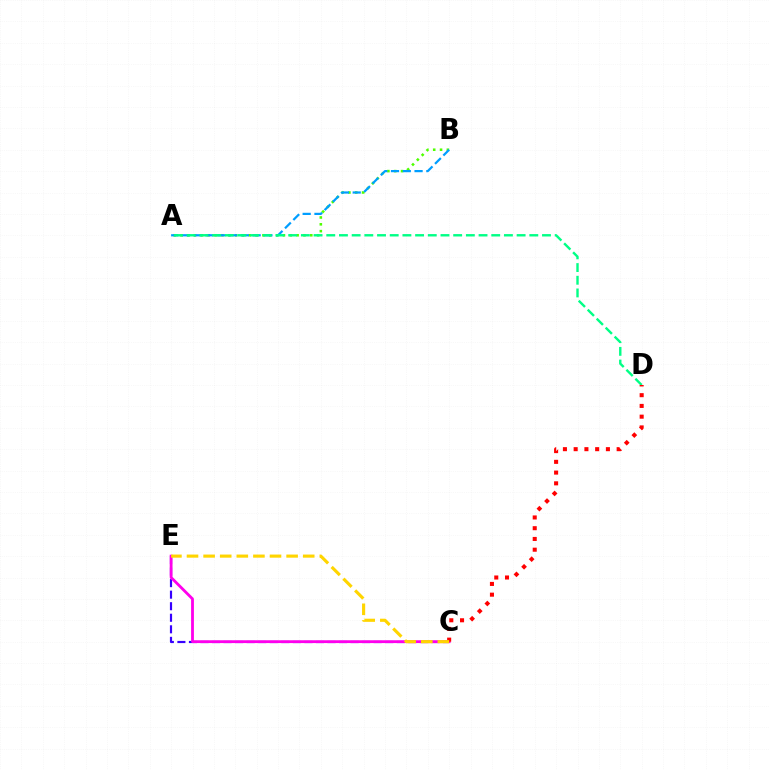{('C', 'E'): [{'color': '#3700ff', 'line_style': 'dashed', 'thickness': 1.57}, {'color': '#ff00ed', 'line_style': 'solid', 'thickness': 2.03}, {'color': '#ffd500', 'line_style': 'dashed', 'thickness': 2.26}], ('A', 'B'): [{'color': '#4fff00', 'line_style': 'dotted', 'thickness': 1.86}, {'color': '#009eff', 'line_style': 'dashed', 'thickness': 1.6}], ('A', 'D'): [{'color': '#00ff86', 'line_style': 'dashed', 'thickness': 1.72}], ('C', 'D'): [{'color': '#ff0000', 'line_style': 'dotted', 'thickness': 2.92}]}